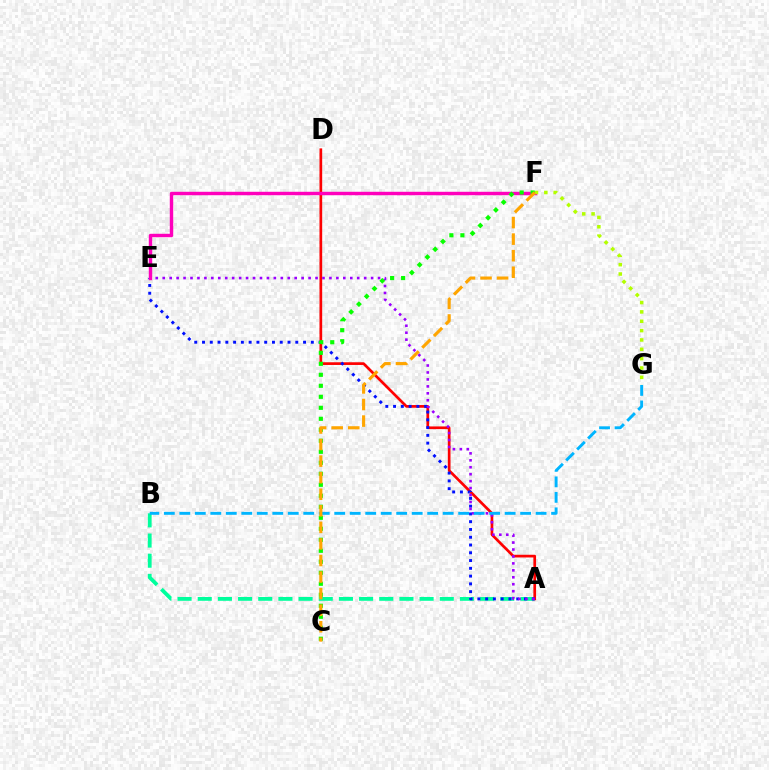{('A', 'B'): [{'color': '#00ff9d', 'line_style': 'dashed', 'thickness': 2.74}], ('A', 'D'): [{'color': '#ff0000', 'line_style': 'solid', 'thickness': 1.94}], ('A', 'E'): [{'color': '#0010ff', 'line_style': 'dotted', 'thickness': 2.11}, {'color': '#9b00ff', 'line_style': 'dotted', 'thickness': 1.89}], ('B', 'G'): [{'color': '#00b5ff', 'line_style': 'dashed', 'thickness': 2.1}], ('E', 'F'): [{'color': '#ff00bd', 'line_style': 'solid', 'thickness': 2.47}], ('F', 'G'): [{'color': '#b3ff00', 'line_style': 'dotted', 'thickness': 2.54}], ('C', 'F'): [{'color': '#08ff00', 'line_style': 'dotted', 'thickness': 2.99}, {'color': '#ffa500', 'line_style': 'dashed', 'thickness': 2.25}]}